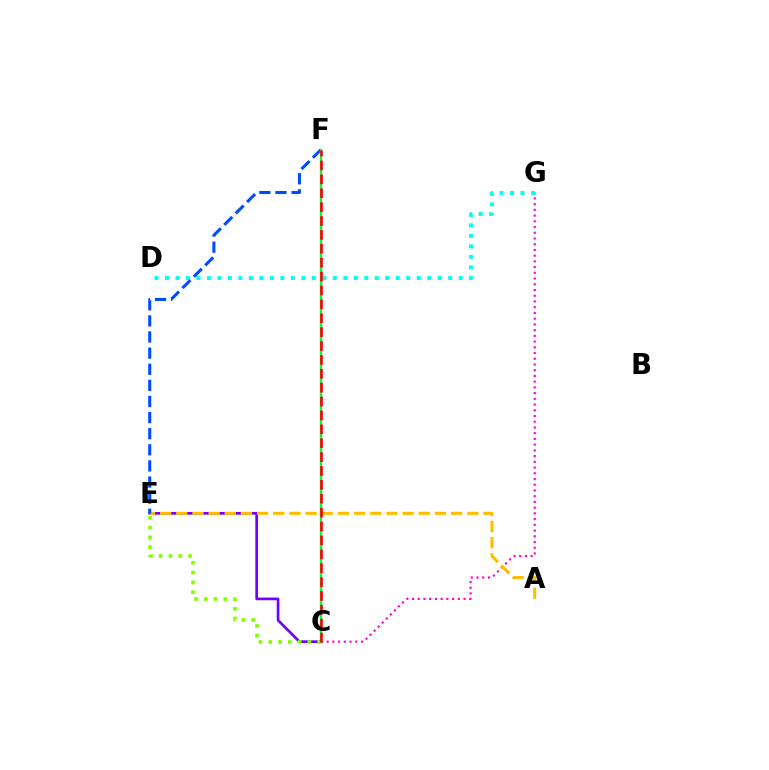{('C', 'E'): [{'color': '#7200ff', 'line_style': 'solid', 'thickness': 1.93}, {'color': '#84ff00', 'line_style': 'dotted', 'thickness': 2.66}], ('C', 'G'): [{'color': '#ff00cf', 'line_style': 'dotted', 'thickness': 1.56}], ('A', 'E'): [{'color': '#ffbd00', 'line_style': 'dashed', 'thickness': 2.2}], ('D', 'G'): [{'color': '#00fff6', 'line_style': 'dotted', 'thickness': 2.85}], ('E', 'F'): [{'color': '#004bff', 'line_style': 'dashed', 'thickness': 2.19}], ('C', 'F'): [{'color': '#00ff39', 'line_style': 'solid', 'thickness': 1.7}, {'color': '#ff0000', 'line_style': 'dashed', 'thickness': 1.89}]}